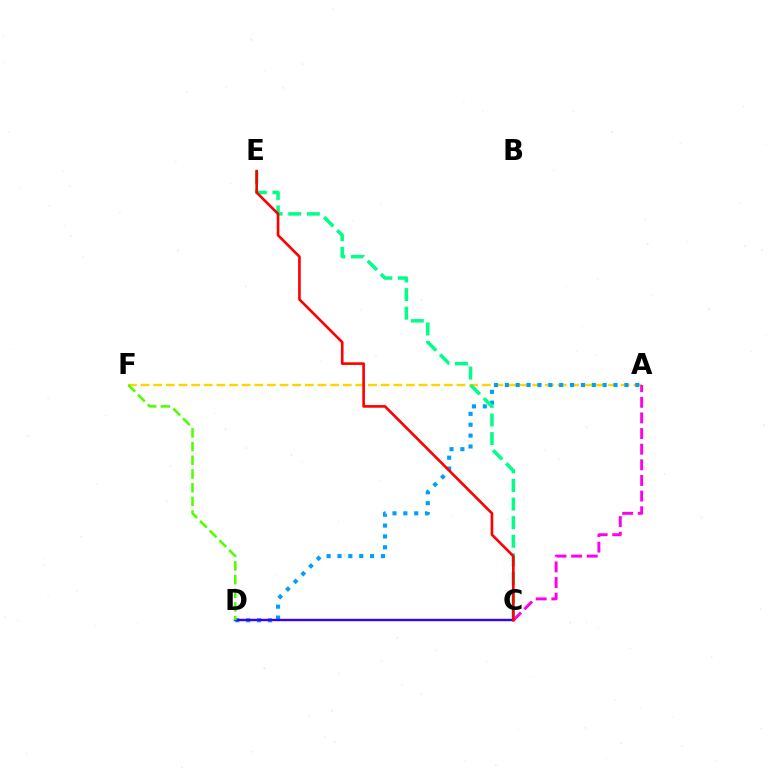{('A', 'F'): [{'color': '#ffd500', 'line_style': 'dashed', 'thickness': 1.72}], ('A', 'D'): [{'color': '#009eff', 'line_style': 'dotted', 'thickness': 2.95}], ('C', 'E'): [{'color': '#00ff86', 'line_style': 'dashed', 'thickness': 2.53}, {'color': '#ff0000', 'line_style': 'solid', 'thickness': 1.9}], ('C', 'D'): [{'color': '#3700ff', 'line_style': 'solid', 'thickness': 1.71}], ('A', 'C'): [{'color': '#ff00ed', 'line_style': 'dashed', 'thickness': 2.12}], ('D', 'F'): [{'color': '#4fff00', 'line_style': 'dashed', 'thickness': 1.86}]}